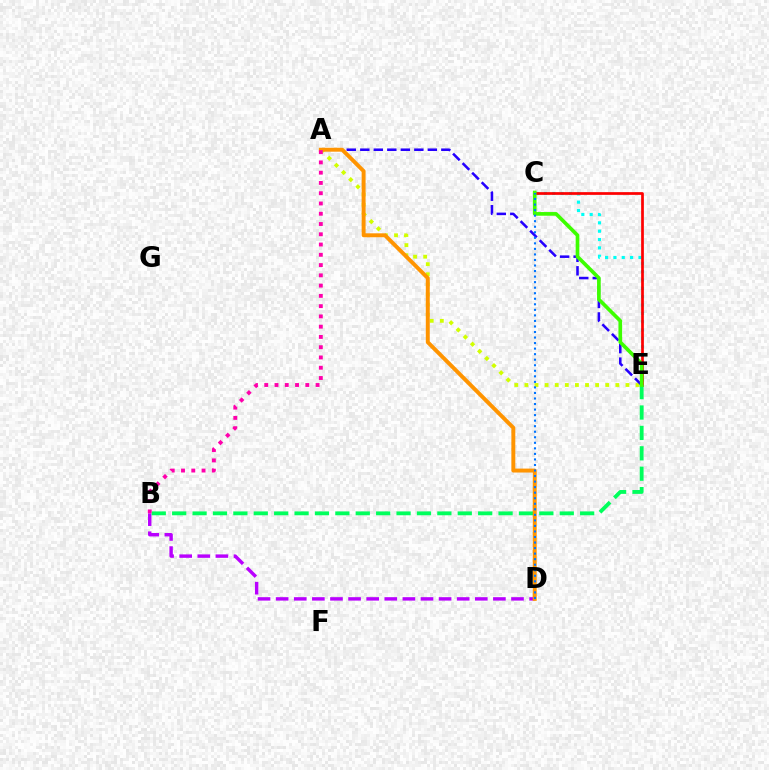{('C', 'E'): [{'color': '#00fff6', 'line_style': 'dotted', 'thickness': 2.27}, {'color': '#ff0000', 'line_style': 'solid', 'thickness': 1.96}, {'color': '#3dff00', 'line_style': 'solid', 'thickness': 2.64}], ('A', 'E'): [{'color': '#d1ff00', 'line_style': 'dotted', 'thickness': 2.75}, {'color': '#2500ff', 'line_style': 'dashed', 'thickness': 1.84}], ('B', 'D'): [{'color': '#b900ff', 'line_style': 'dashed', 'thickness': 2.46}], ('B', 'E'): [{'color': '#00ff5c', 'line_style': 'dashed', 'thickness': 2.77}], ('A', 'D'): [{'color': '#ff9400', 'line_style': 'solid', 'thickness': 2.83}], ('A', 'B'): [{'color': '#ff00ac', 'line_style': 'dotted', 'thickness': 2.79}], ('C', 'D'): [{'color': '#0074ff', 'line_style': 'dotted', 'thickness': 1.51}]}